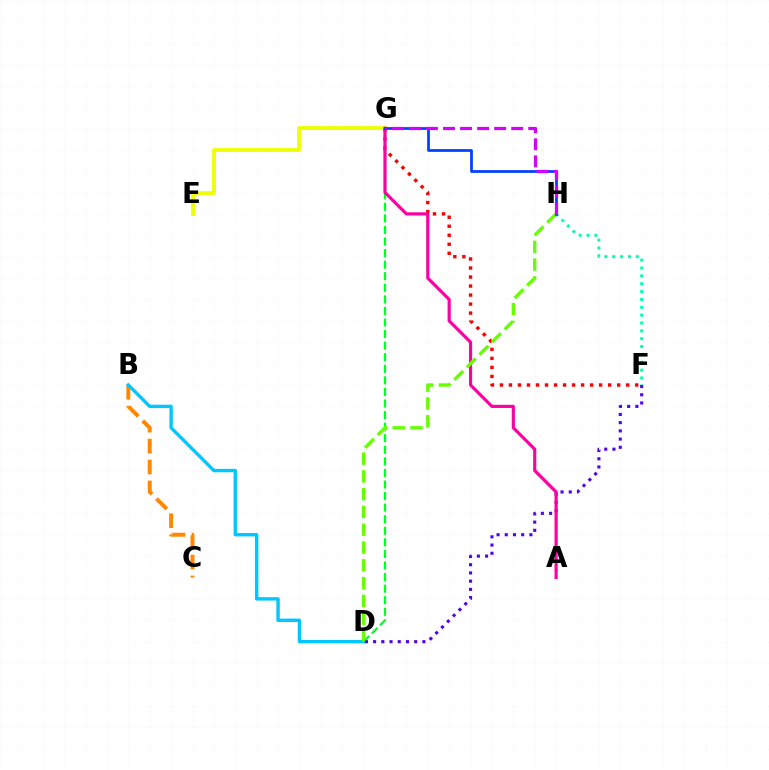{('E', 'G'): [{'color': '#eeff00', 'line_style': 'solid', 'thickness': 2.74}], ('F', 'G'): [{'color': '#ff0000', 'line_style': 'dotted', 'thickness': 2.45}], ('D', 'G'): [{'color': '#00ff27', 'line_style': 'dashed', 'thickness': 1.57}], ('B', 'C'): [{'color': '#ff8800', 'line_style': 'dashed', 'thickness': 2.84}], ('B', 'D'): [{'color': '#00c7ff', 'line_style': 'solid', 'thickness': 2.44}], ('D', 'F'): [{'color': '#4f00ff', 'line_style': 'dotted', 'thickness': 2.23}], ('A', 'G'): [{'color': '#ff00a0', 'line_style': 'solid', 'thickness': 2.28}], ('D', 'H'): [{'color': '#66ff00', 'line_style': 'dashed', 'thickness': 2.42}], ('F', 'H'): [{'color': '#00ffaf', 'line_style': 'dotted', 'thickness': 2.13}], ('G', 'H'): [{'color': '#003fff', 'line_style': 'solid', 'thickness': 1.96}, {'color': '#d600ff', 'line_style': 'dashed', 'thickness': 2.32}]}